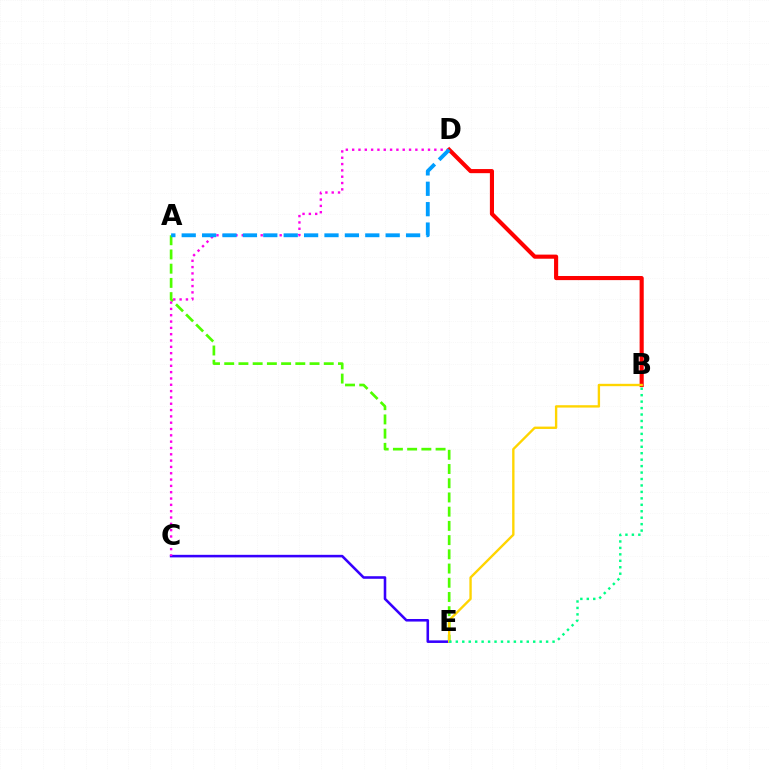{('A', 'E'): [{'color': '#4fff00', 'line_style': 'dashed', 'thickness': 1.93}], ('C', 'E'): [{'color': '#3700ff', 'line_style': 'solid', 'thickness': 1.85}], ('C', 'D'): [{'color': '#ff00ed', 'line_style': 'dotted', 'thickness': 1.72}], ('B', 'D'): [{'color': '#ff0000', 'line_style': 'solid', 'thickness': 2.96}], ('A', 'D'): [{'color': '#009eff', 'line_style': 'dashed', 'thickness': 2.77}], ('B', 'E'): [{'color': '#ffd500', 'line_style': 'solid', 'thickness': 1.7}, {'color': '#00ff86', 'line_style': 'dotted', 'thickness': 1.75}]}